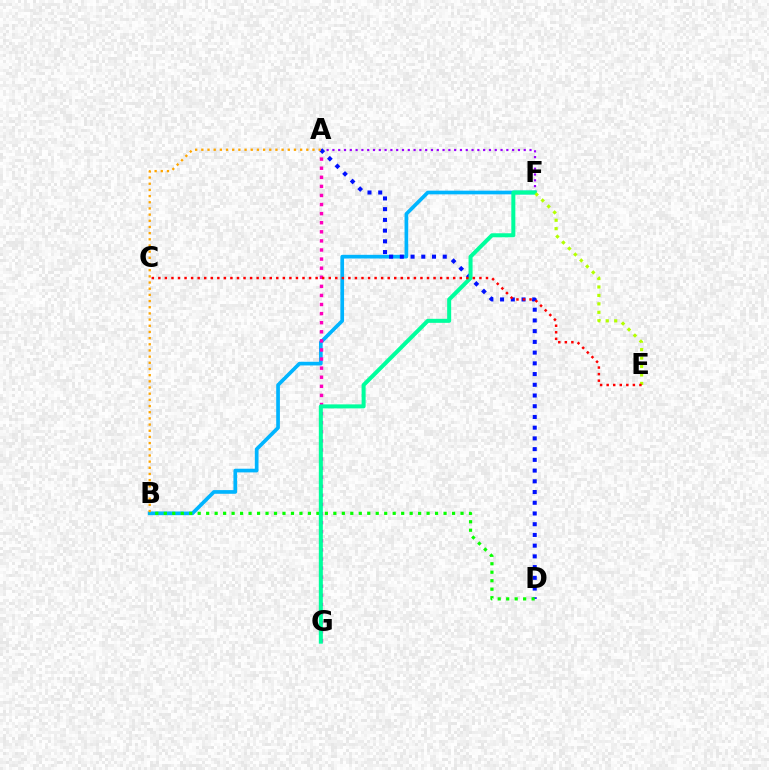{('A', 'F'): [{'color': '#9b00ff', 'line_style': 'dotted', 'thickness': 1.58}], ('B', 'F'): [{'color': '#00b5ff', 'line_style': 'solid', 'thickness': 2.65}], ('A', 'G'): [{'color': '#ff00bd', 'line_style': 'dotted', 'thickness': 2.47}], ('A', 'D'): [{'color': '#0010ff', 'line_style': 'dotted', 'thickness': 2.91}], ('B', 'D'): [{'color': '#08ff00', 'line_style': 'dotted', 'thickness': 2.3}], ('F', 'G'): [{'color': '#00ff9d', 'line_style': 'solid', 'thickness': 2.89}], ('E', 'F'): [{'color': '#b3ff00', 'line_style': 'dotted', 'thickness': 2.29}], ('C', 'E'): [{'color': '#ff0000', 'line_style': 'dotted', 'thickness': 1.78}], ('A', 'B'): [{'color': '#ffa500', 'line_style': 'dotted', 'thickness': 1.68}]}